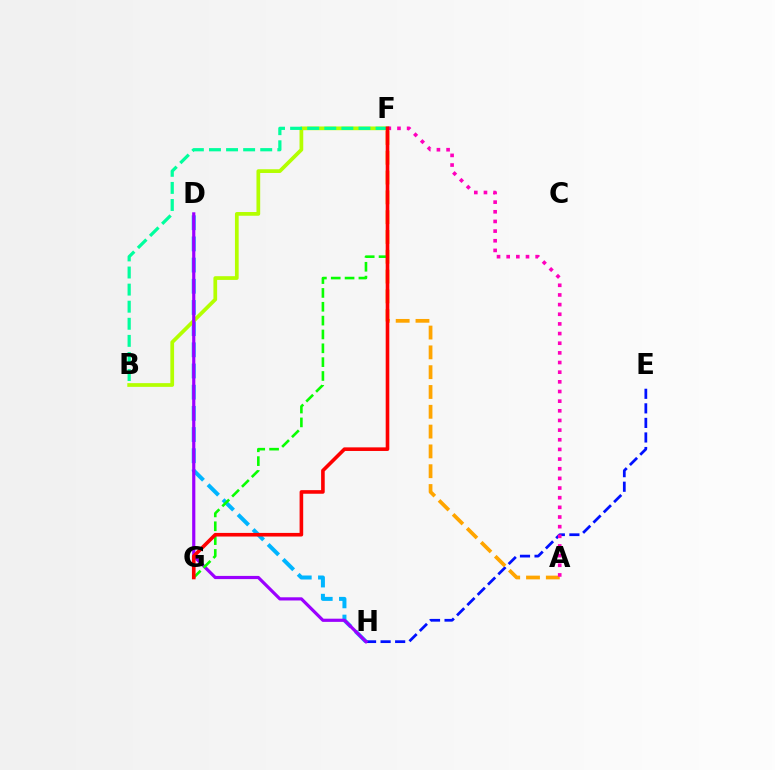{('D', 'H'): [{'color': '#00b5ff', 'line_style': 'dashed', 'thickness': 2.88}, {'color': '#9b00ff', 'line_style': 'solid', 'thickness': 2.29}], ('B', 'F'): [{'color': '#b3ff00', 'line_style': 'solid', 'thickness': 2.68}, {'color': '#00ff9d', 'line_style': 'dashed', 'thickness': 2.32}], ('E', 'H'): [{'color': '#0010ff', 'line_style': 'dashed', 'thickness': 1.98}], ('A', 'F'): [{'color': '#ffa500', 'line_style': 'dashed', 'thickness': 2.69}, {'color': '#ff00bd', 'line_style': 'dotted', 'thickness': 2.62}], ('F', 'G'): [{'color': '#08ff00', 'line_style': 'dashed', 'thickness': 1.88}, {'color': '#ff0000', 'line_style': 'solid', 'thickness': 2.6}]}